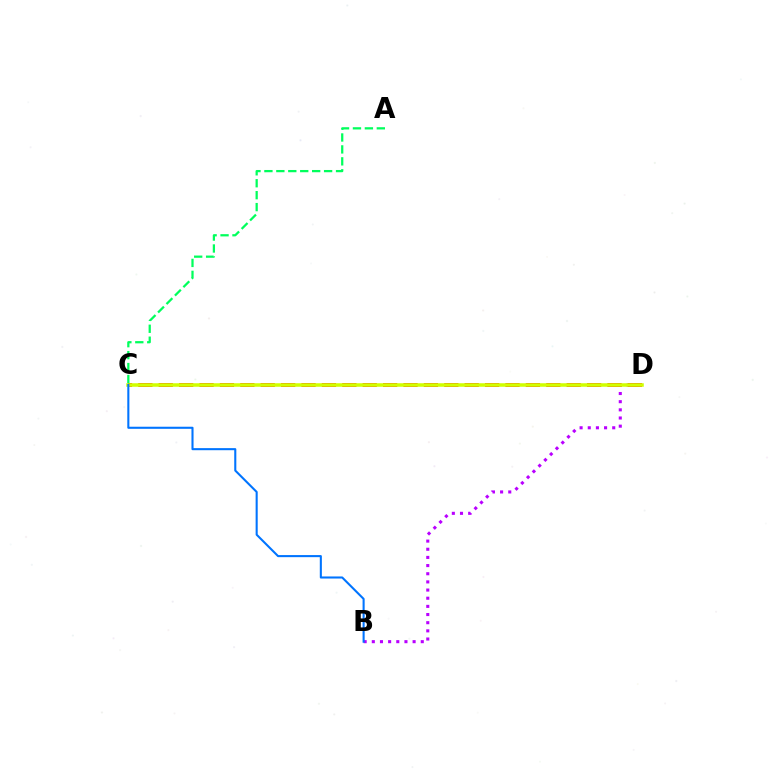{('B', 'D'): [{'color': '#b900ff', 'line_style': 'dotted', 'thickness': 2.22}], ('C', 'D'): [{'color': '#ff0000', 'line_style': 'dashed', 'thickness': 2.77}, {'color': '#d1ff00', 'line_style': 'solid', 'thickness': 2.54}], ('B', 'C'): [{'color': '#0074ff', 'line_style': 'solid', 'thickness': 1.5}], ('A', 'C'): [{'color': '#00ff5c', 'line_style': 'dashed', 'thickness': 1.62}]}